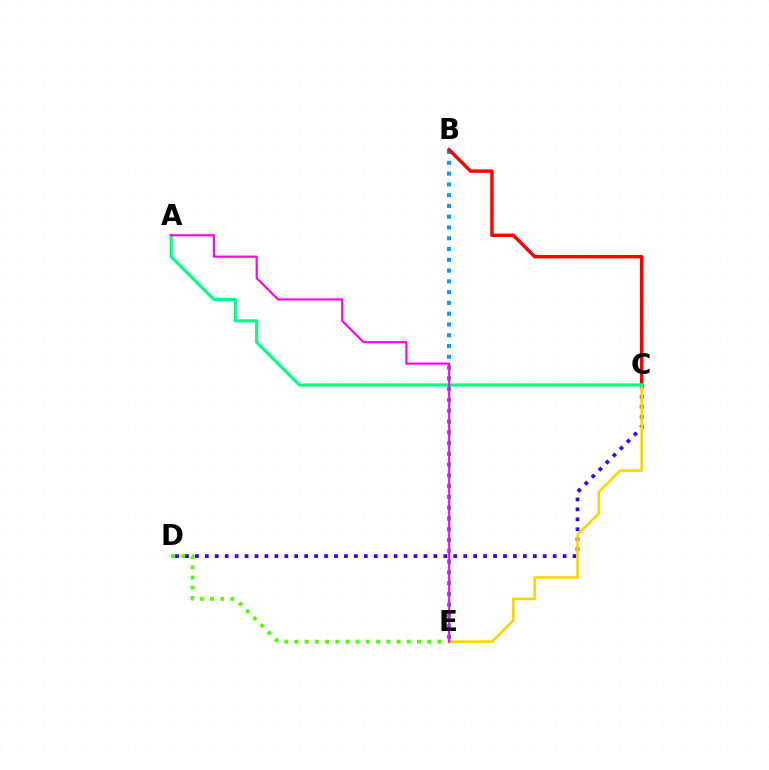{('D', 'E'): [{'color': '#4fff00', 'line_style': 'dotted', 'thickness': 2.78}], ('B', 'E'): [{'color': '#009eff', 'line_style': 'dotted', 'thickness': 2.93}], ('B', 'C'): [{'color': '#ff0000', 'line_style': 'solid', 'thickness': 2.48}], ('C', 'D'): [{'color': '#3700ff', 'line_style': 'dotted', 'thickness': 2.7}], ('C', 'E'): [{'color': '#ffd500', 'line_style': 'solid', 'thickness': 1.89}], ('A', 'C'): [{'color': '#00ff86', 'line_style': 'solid', 'thickness': 2.3}], ('A', 'E'): [{'color': '#ff00ed', 'line_style': 'solid', 'thickness': 1.54}]}